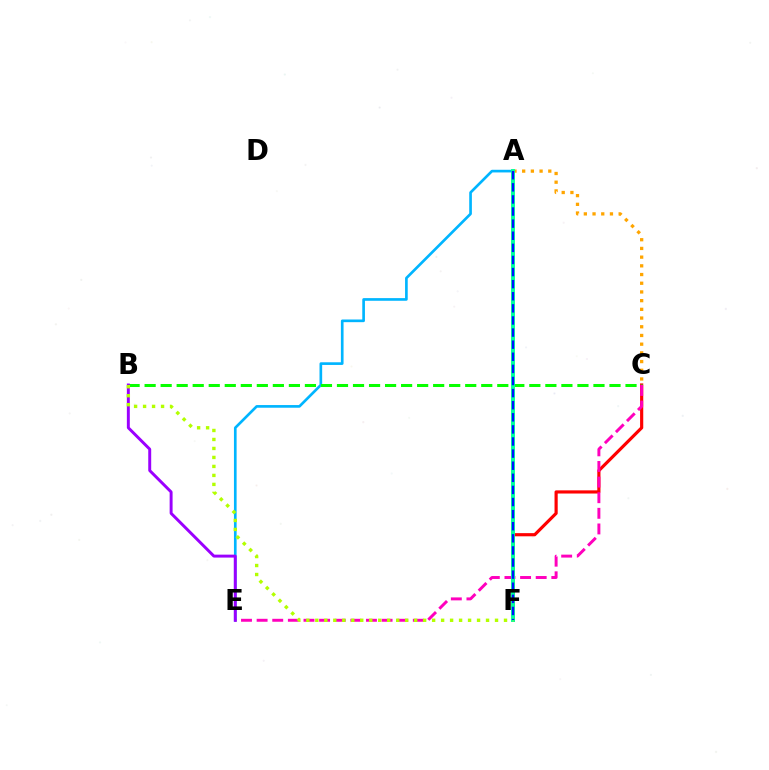{('C', 'F'): [{'color': '#ff0000', 'line_style': 'solid', 'thickness': 2.28}], ('A', 'E'): [{'color': '#00b5ff', 'line_style': 'solid', 'thickness': 1.92}], ('A', 'C'): [{'color': '#ffa500', 'line_style': 'dotted', 'thickness': 2.36}], ('B', 'C'): [{'color': '#08ff00', 'line_style': 'dashed', 'thickness': 2.18}], ('C', 'E'): [{'color': '#ff00bd', 'line_style': 'dashed', 'thickness': 2.12}], ('B', 'E'): [{'color': '#9b00ff', 'line_style': 'solid', 'thickness': 2.12}], ('A', 'F'): [{'color': '#00ff9d', 'line_style': 'solid', 'thickness': 2.81}, {'color': '#0010ff', 'line_style': 'dashed', 'thickness': 1.64}], ('B', 'F'): [{'color': '#b3ff00', 'line_style': 'dotted', 'thickness': 2.44}]}